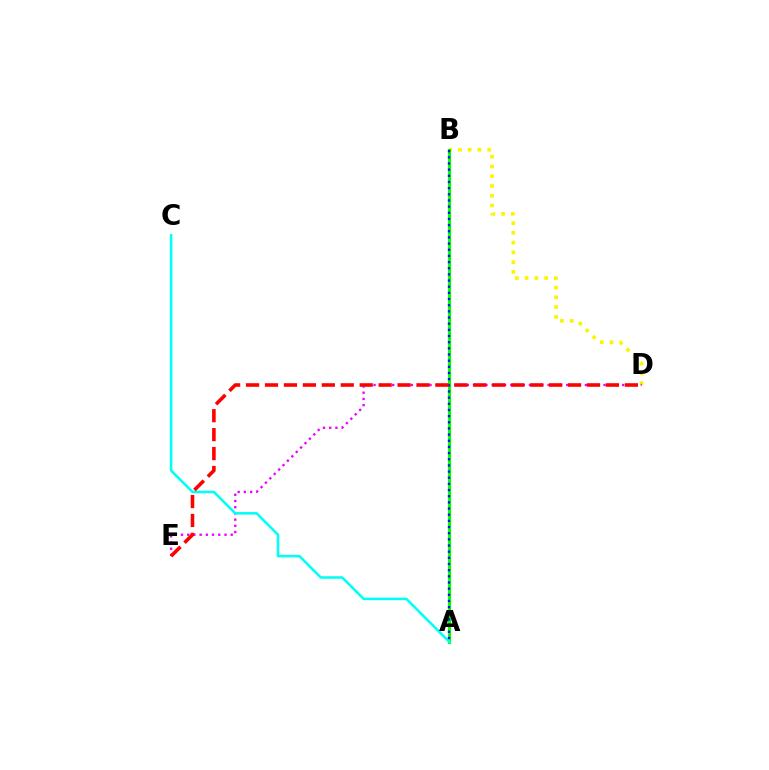{('B', 'D'): [{'color': '#fcf500', 'line_style': 'dotted', 'thickness': 2.65}], ('D', 'E'): [{'color': '#ee00ff', 'line_style': 'dotted', 'thickness': 1.69}, {'color': '#ff0000', 'line_style': 'dashed', 'thickness': 2.57}], ('A', 'B'): [{'color': '#08ff00', 'line_style': 'solid', 'thickness': 2.26}, {'color': '#0010ff', 'line_style': 'dotted', 'thickness': 1.67}], ('A', 'C'): [{'color': '#00fff6', 'line_style': 'solid', 'thickness': 1.83}]}